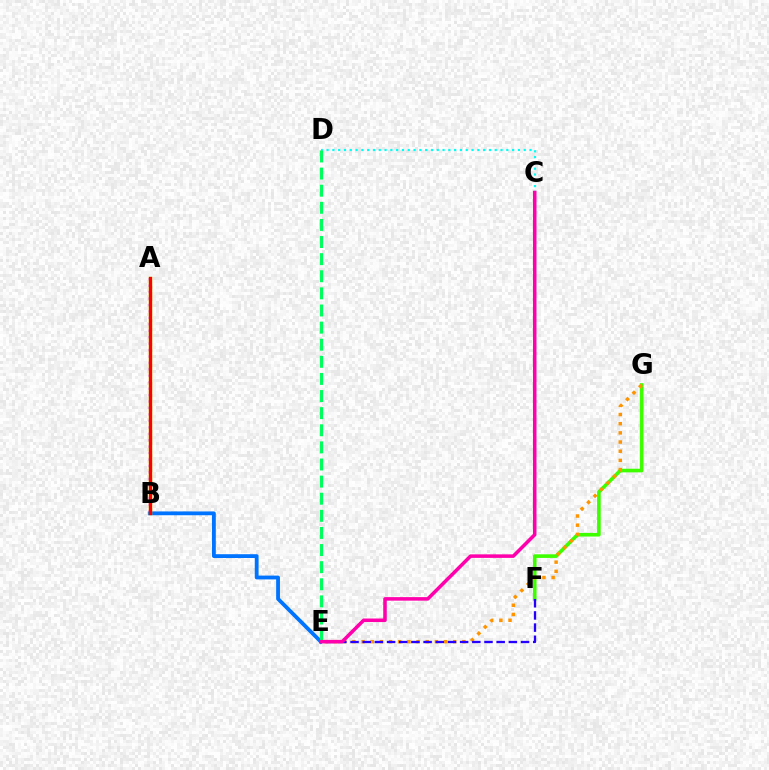{('B', 'E'): [{'color': '#0074ff', 'line_style': 'solid', 'thickness': 2.75}], ('A', 'B'): [{'color': '#d1ff00', 'line_style': 'solid', 'thickness': 2.45}, {'color': '#b900ff', 'line_style': 'dotted', 'thickness': 1.75}, {'color': '#ff0000', 'line_style': 'solid', 'thickness': 2.39}], ('C', 'D'): [{'color': '#00fff6', 'line_style': 'dotted', 'thickness': 1.58}], ('D', 'E'): [{'color': '#00ff5c', 'line_style': 'dashed', 'thickness': 2.32}], ('F', 'G'): [{'color': '#3dff00', 'line_style': 'solid', 'thickness': 2.61}], ('E', 'G'): [{'color': '#ff9400', 'line_style': 'dotted', 'thickness': 2.49}], ('E', 'F'): [{'color': '#2500ff', 'line_style': 'dashed', 'thickness': 1.65}], ('C', 'E'): [{'color': '#ff00ac', 'line_style': 'solid', 'thickness': 2.54}]}